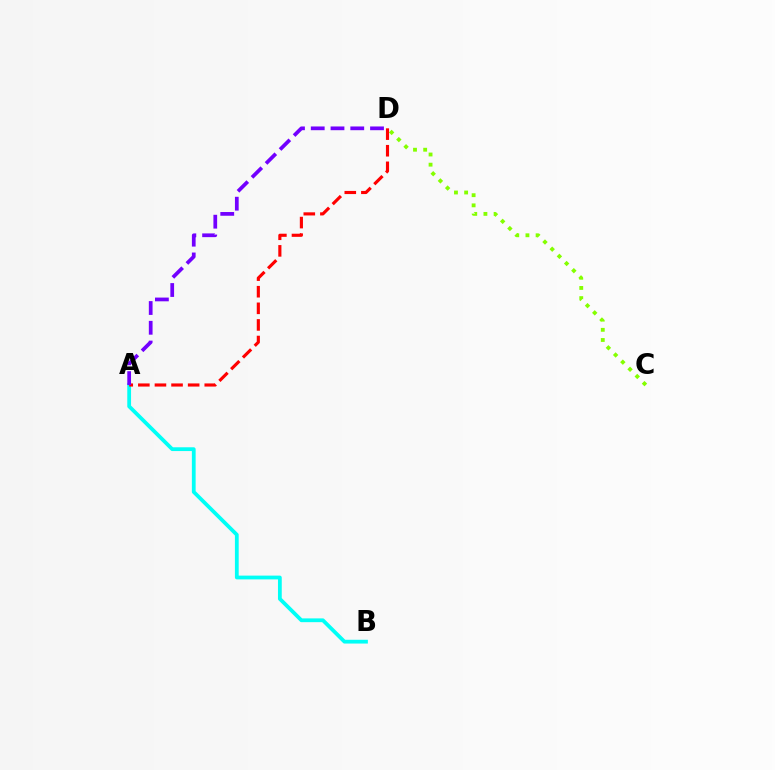{('C', 'D'): [{'color': '#84ff00', 'line_style': 'dotted', 'thickness': 2.76}], ('A', 'B'): [{'color': '#00fff6', 'line_style': 'solid', 'thickness': 2.72}], ('A', 'D'): [{'color': '#ff0000', 'line_style': 'dashed', 'thickness': 2.26}, {'color': '#7200ff', 'line_style': 'dashed', 'thickness': 2.68}]}